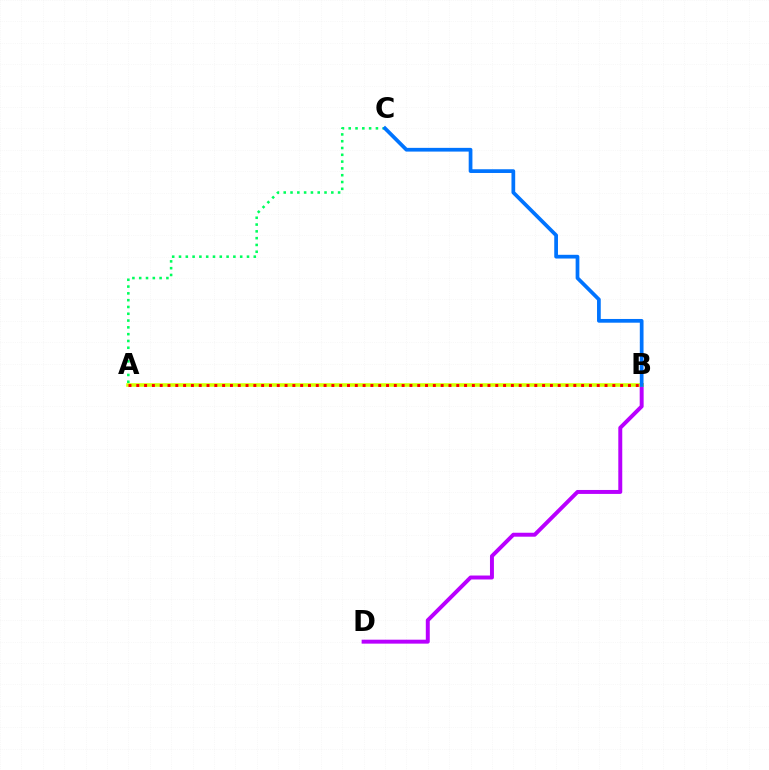{('B', 'D'): [{'color': '#b900ff', 'line_style': 'solid', 'thickness': 2.84}], ('A', 'C'): [{'color': '#00ff5c', 'line_style': 'dotted', 'thickness': 1.85}], ('A', 'B'): [{'color': '#d1ff00', 'line_style': 'solid', 'thickness': 2.56}, {'color': '#ff0000', 'line_style': 'dotted', 'thickness': 2.12}], ('B', 'C'): [{'color': '#0074ff', 'line_style': 'solid', 'thickness': 2.68}]}